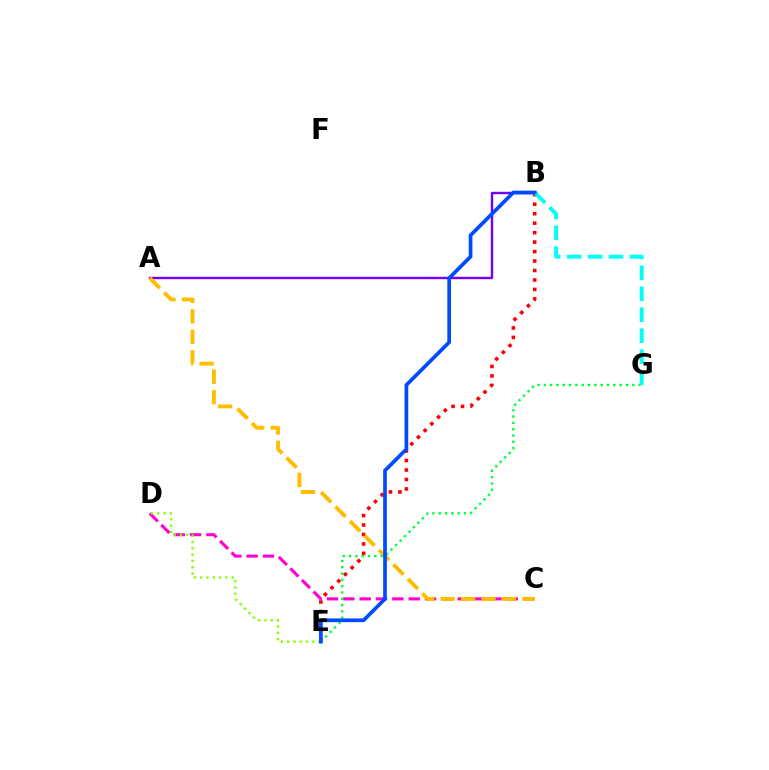{('B', 'E'): [{'color': '#ff0000', 'line_style': 'dotted', 'thickness': 2.57}, {'color': '#004bff', 'line_style': 'solid', 'thickness': 2.67}], ('A', 'B'): [{'color': '#7200ff', 'line_style': 'solid', 'thickness': 1.74}], ('C', 'D'): [{'color': '#ff00cf', 'line_style': 'dashed', 'thickness': 2.22}], ('A', 'C'): [{'color': '#ffbd00', 'line_style': 'dashed', 'thickness': 2.78}], ('D', 'E'): [{'color': '#84ff00', 'line_style': 'dotted', 'thickness': 1.71}], ('E', 'G'): [{'color': '#00ff39', 'line_style': 'dotted', 'thickness': 1.72}], ('B', 'G'): [{'color': '#00fff6', 'line_style': 'dashed', 'thickness': 2.84}]}